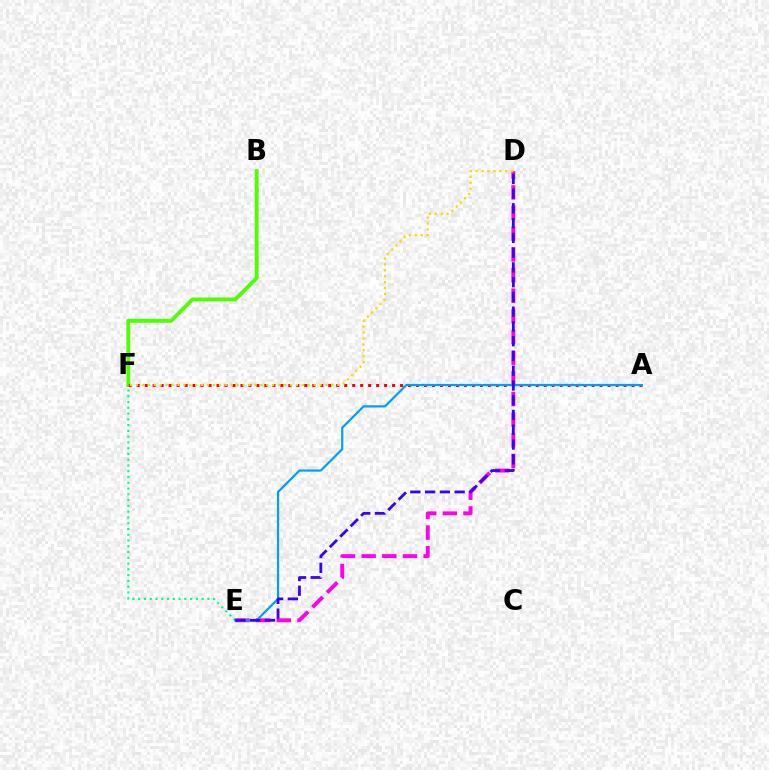{('B', 'F'): [{'color': '#4fff00', 'line_style': 'solid', 'thickness': 2.76}], ('A', 'F'): [{'color': '#ff0000', 'line_style': 'dotted', 'thickness': 2.17}], ('D', 'E'): [{'color': '#ff00ed', 'line_style': 'dashed', 'thickness': 2.81}, {'color': '#3700ff', 'line_style': 'dashed', 'thickness': 2.01}], ('E', 'F'): [{'color': '#00ff86', 'line_style': 'dotted', 'thickness': 1.57}], ('A', 'E'): [{'color': '#009eff', 'line_style': 'solid', 'thickness': 1.59}], ('D', 'F'): [{'color': '#ffd500', 'line_style': 'dotted', 'thickness': 1.61}]}